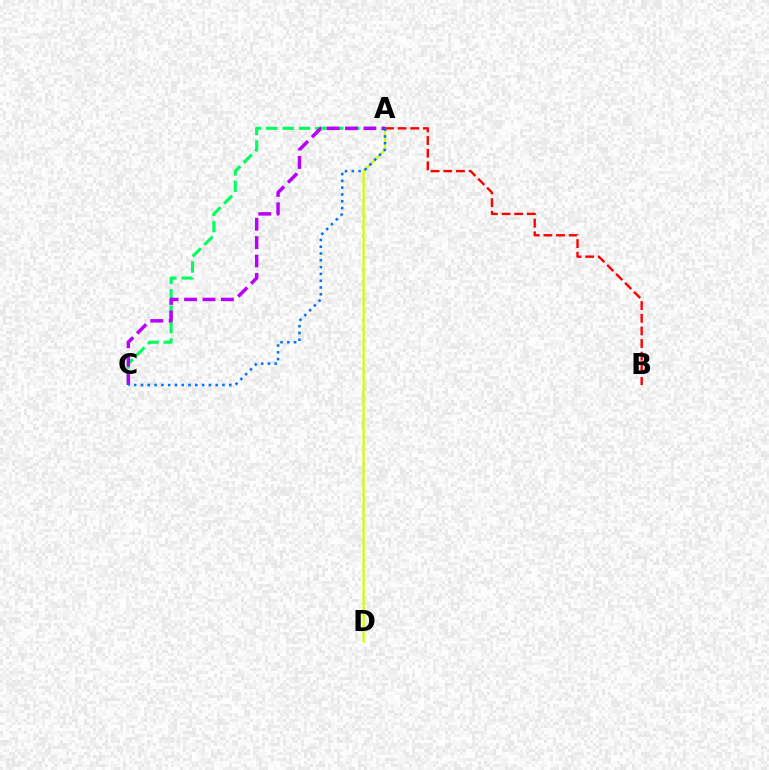{('A', 'D'): [{'color': '#d1ff00', 'line_style': 'solid', 'thickness': 1.63}], ('A', 'C'): [{'color': '#00ff5c', 'line_style': 'dashed', 'thickness': 2.23}, {'color': '#b900ff', 'line_style': 'dashed', 'thickness': 2.5}, {'color': '#0074ff', 'line_style': 'dotted', 'thickness': 1.85}], ('A', 'B'): [{'color': '#ff0000', 'line_style': 'dashed', 'thickness': 1.72}]}